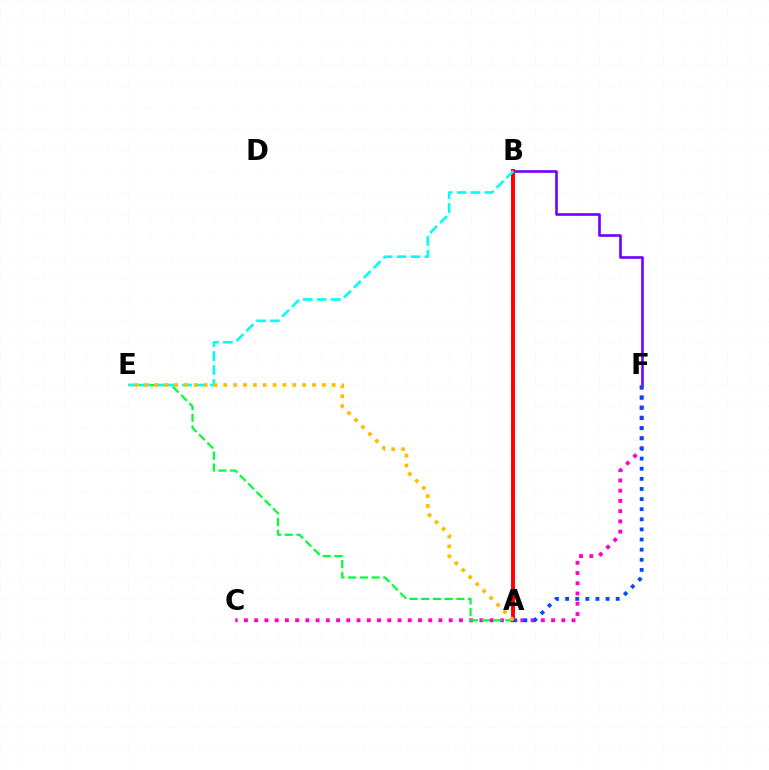{('B', 'F'): [{'color': '#7200ff', 'line_style': 'solid', 'thickness': 1.9}], ('A', 'B'): [{'color': '#84ff00', 'line_style': 'dotted', 'thickness': 1.81}, {'color': '#ff0000', 'line_style': 'solid', 'thickness': 2.82}], ('C', 'F'): [{'color': '#ff00cf', 'line_style': 'dotted', 'thickness': 2.78}], ('A', 'E'): [{'color': '#00ff39', 'line_style': 'dashed', 'thickness': 1.59}, {'color': '#ffbd00', 'line_style': 'dotted', 'thickness': 2.68}], ('B', 'E'): [{'color': '#00fff6', 'line_style': 'dashed', 'thickness': 1.89}], ('A', 'F'): [{'color': '#004bff', 'line_style': 'dotted', 'thickness': 2.75}]}